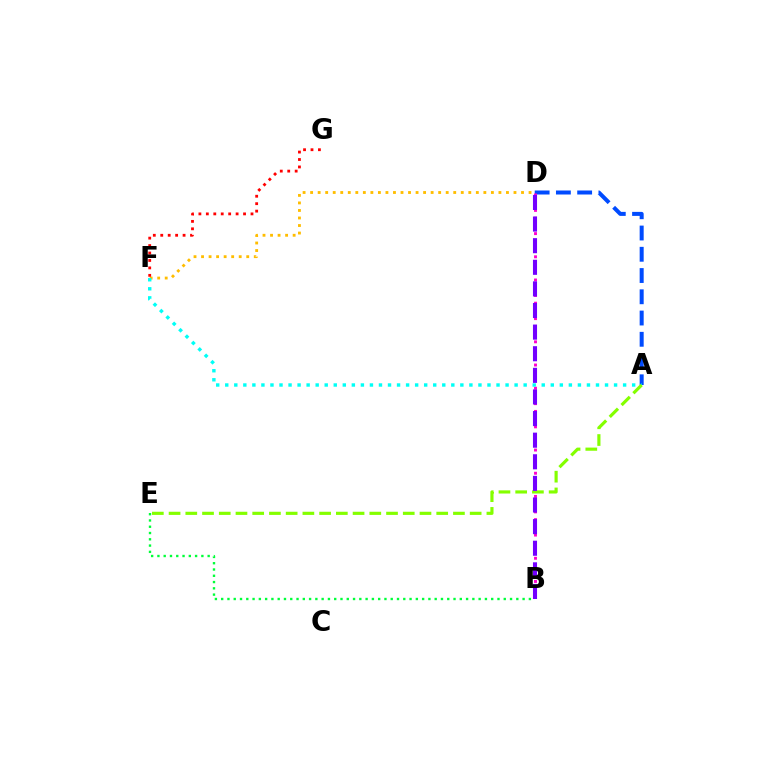{('D', 'F'): [{'color': '#ffbd00', 'line_style': 'dotted', 'thickness': 2.05}], ('A', 'D'): [{'color': '#004bff', 'line_style': 'dashed', 'thickness': 2.89}], ('F', 'G'): [{'color': '#ff0000', 'line_style': 'dotted', 'thickness': 2.02}], ('B', 'E'): [{'color': '#00ff39', 'line_style': 'dotted', 'thickness': 1.71}], ('B', 'D'): [{'color': '#ff00cf', 'line_style': 'dotted', 'thickness': 2.1}, {'color': '#7200ff', 'line_style': 'dashed', 'thickness': 2.94}], ('A', 'F'): [{'color': '#00fff6', 'line_style': 'dotted', 'thickness': 2.46}], ('A', 'E'): [{'color': '#84ff00', 'line_style': 'dashed', 'thickness': 2.27}]}